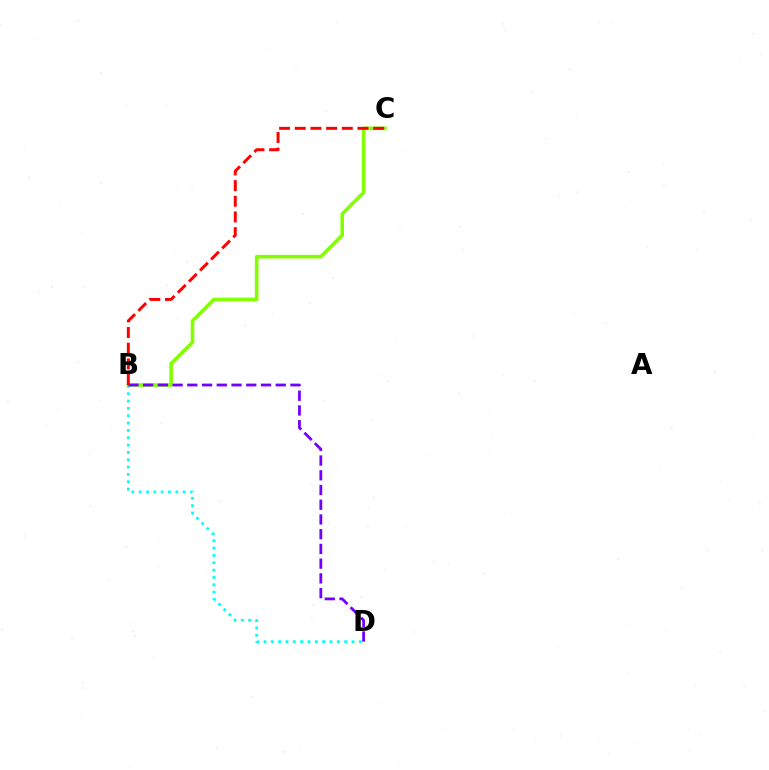{('B', 'C'): [{'color': '#84ff00', 'line_style': 'solid', 'thickness': 2.59}, {'color': '#ff0000', 'line_style': 'dashed', 'thickness': 2.13}], ('B', 'D'): [{'color': '#00fff6', 'line_style': 'dotted', 'thickness': 1.99}, {'color': '#7200ff', 'line_style': 'dashed', 'thickness': 2.0}]}